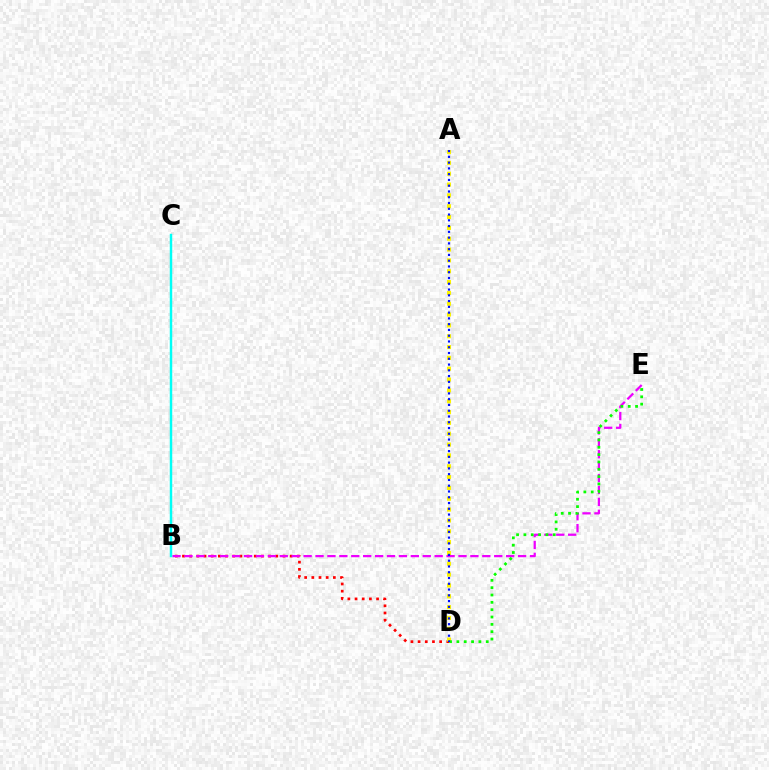{('B', 'D'): [{'color': '#ff0000', 'line_style': 'dotted', 'thickness': 1.95}], ('A', 'D'): [{'color': '#fcf500', 'line_style': 'dotted', 'thickness': 2.94}, {'color': '#0010ff', 'line_style': 'dotted', 'thickness': 1.57}], ('B', 'E'): [{'color': '#ee00ff', 'line_style': 'dashed', 'thickness': 1.62}], ('B', 'C'): [{'color': '#00fff6', 'line_style': 'solid', 'thickness': 1.77}], ('D', 'E'): [{'color': '#08ff00', 'line_style': 'dotted', 'thickness': 1.99}]}